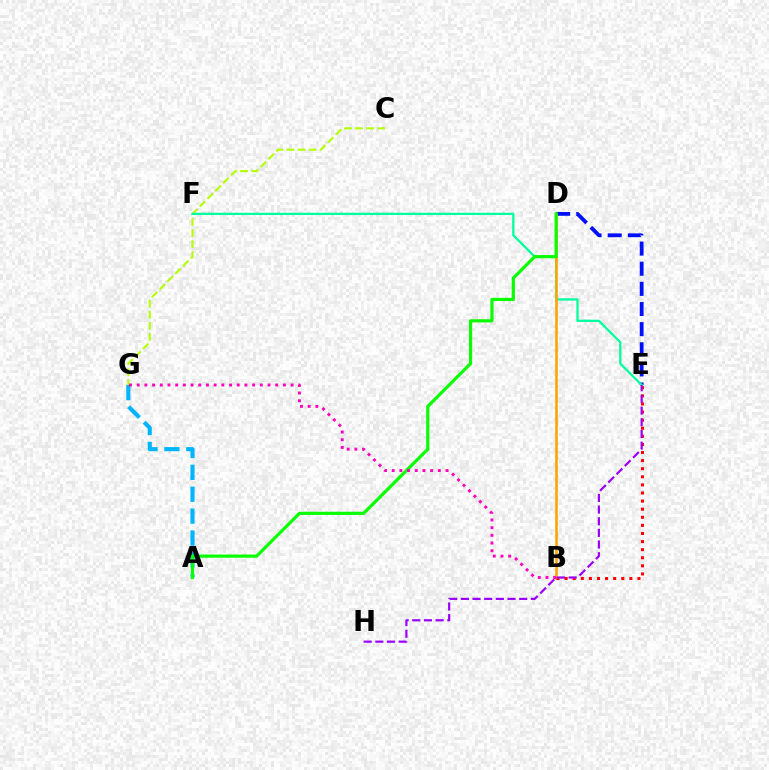{('D', 'E'): [{'color': '#0010ff', 'line_style': 'dashed', 'thickness': 2.74}], ('C', 'G'): [{'color': '#b3ff00', 'line_style': 'dashed', 'thickness': 1.5}], ('E', 'F'): [{'color': '#00ff9d', 'line_style': 'solid', 'thickness': 1.63}], ('A', 'G'): [{'color': '#00b5ff', 'line_style': 'dashed', 'thickness': 2.97}], ('B', 'D'): [{'color': '#ffa500', 'line_style': 'solid', 'thickness': 1.88}], ('B', 'E'): [{'color': '#ff0000', 'line_style': 'dotted', 'thickness': 2.2}], ('E', 'H'): [{'color': '#9b00ff', 'line_style': 'dashed', 'thickness': 1.58}], ('A', 'D'): [{'color': '#08ff00', 'line_style': 'solid', 'thickness': 2.29}], ('B', 'G'): [{'color': '#ff00bd', 'line_style': 'dotted', 'thickness': 2.09}]}